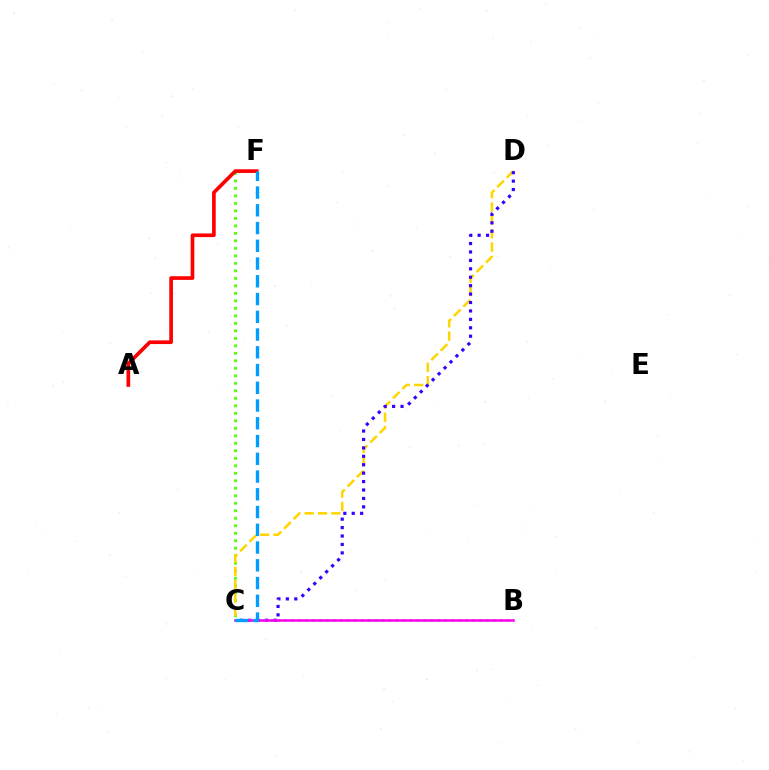{('C', 'F'): [{'color': '#4fff00', 'line_style': 'dotted', 'thickness': 2.04}, {'color': '#009eff', 'line_style': 'dashed', 'thickness': 2.41}], ('A', 'F'): [{'color': '#ff0000', 'line_style': 'solid', 'thickness': 2.64}], ('C', 'D'): [{'color': '#ffd500', 'line_style': 'dashed', 'thickness': 1.81}, {'color': '#3700ff', 'line_style': 'dotted', 'thickness': 2.29}], ('B', 'C'): [{'color': '#00ff86', 'line_style': 'dotted', 'thickness': 1.89}, {'color': '#ff00ed', 'line_style': 'solid', 'thickness': 1.83}]}